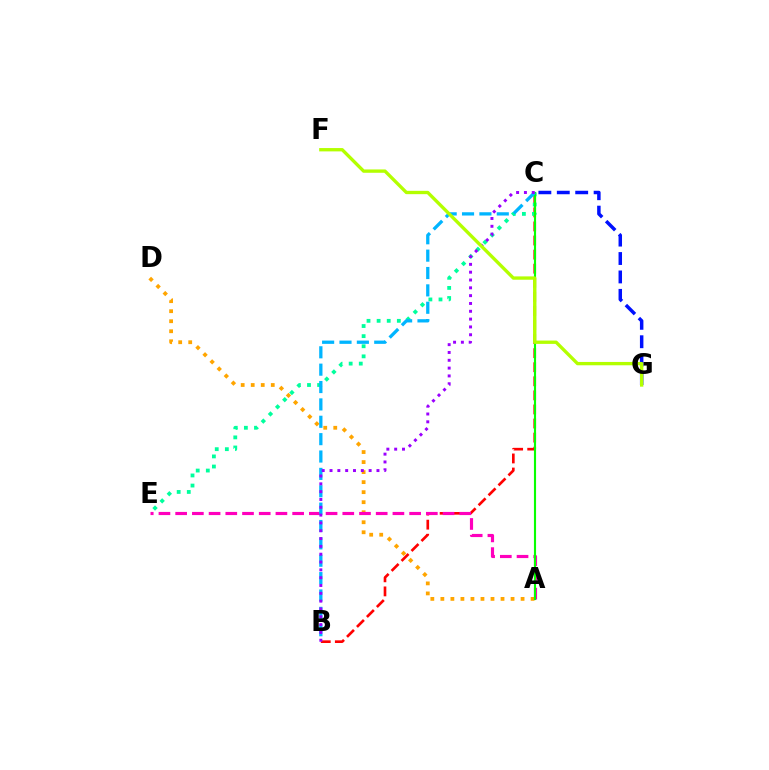{('A', 'D'): [{'color': '#ffa500', 'line_style': 'dotted', 'thickness': 2.72}], ('B', 'C'): [{'color': '#ff0000', 'line_style': 'dashed', 'thickness': 1.91}, {'color': '#00b5ff', 'line_style': 'dashed', 'thickness': 2.36}, {'color': '#9b00ff', 'line_style': 'dotted', 'thickness': 2.12}], ('A', 'E'): [{'color': '#ff00bd', 'line_style': 'dashed', 'thickness': 2.27}], ('C', 'E'): [{'color': '#00ff9d', 'line_style': 'dotted', 'thickness': 2.75}], ('C', 'G'): [{'color': '#0010ff', 'line_style': 'dashed', 'thickness': 2.5}], ('A', 'C'): [{'color': '#08ff00', 'line_style': 'solid', 'thickness': 1.53}], ('F', 'G'): [{'color': '#b3ff00', 'line_style': 'solid', 'thickness': 2.4}]}